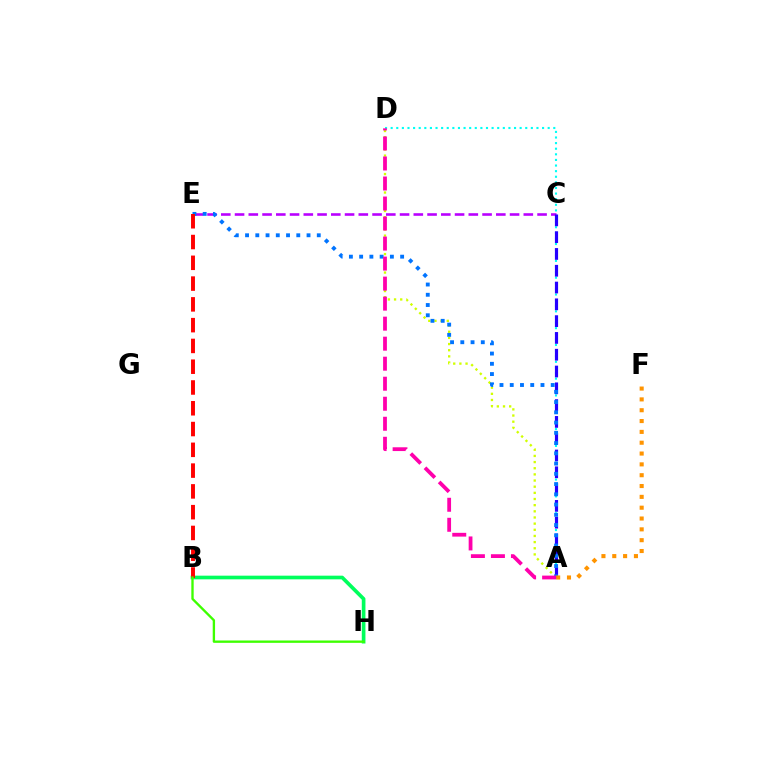{('C', 'E'): [{'color': '#b900ff', 'line_style': 'dashed', 'thickness': 1.87}], ('A', 'D'): [{'color': '#00fff6', 'line_style': 'dotted', 'thickness': 1.52}, {'color': '#d1ff00', 'line_style': 'dotted', 'thickness': 1.67}, {'color': '#ff00ac', 'line_style': 'dashed', 'thickness': 2.72}], ('A', 'C'): [{'color': '#2500ff', 'line_style': 'dashed', 'thickness': 2.28}], ('A', 'E'): [{'color': '#0074ff', 'line_style': 'dotted', 'thickness': 2.78}], ('B', 'H'): [{'color': '#00ff5c', 'line_style': 'solid', 'thickness': 2.64}, {'color': '#3dff00', 'line_style': 'solid', 'thickness': 1.69}], ('B', 'E'): [{'color': '#ff0000', 'line_style': 'dashed', 'thickness': 2.82}], ('A', 'F'): [{'color': '#ff9400', 'line_style': 'dotted', 'thickness': 2.94}]}